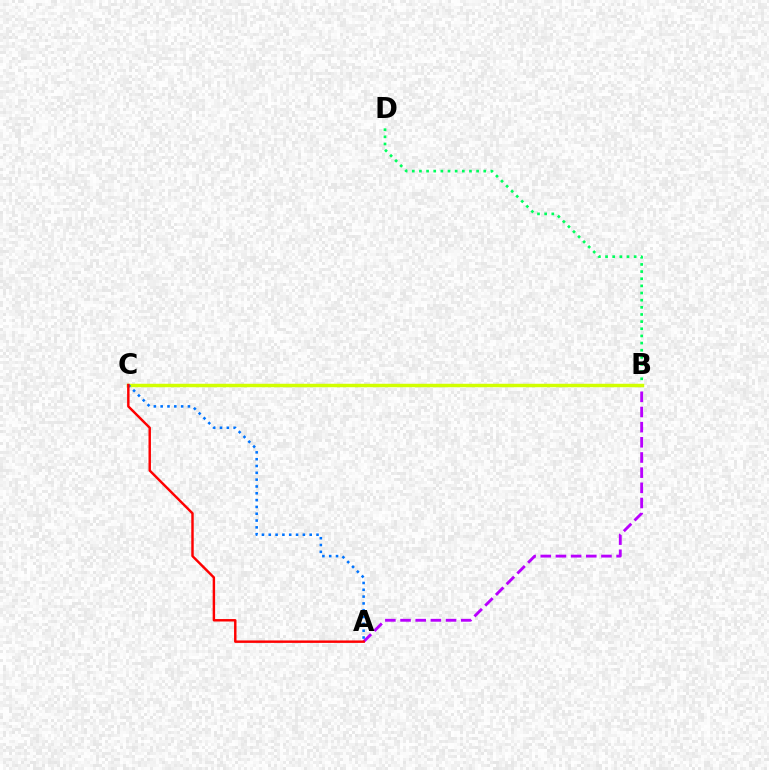{('A', 'B'): [{'color': '#b900ff', 'line_style': 'dashed', 'thickness': 2.06}], ('B', 'D'): [{'color': '#00ff5c', 'line_style': 'dotted', 'thickness': 1.94}], ('B', 'C'): [{'color': '#d1ff00', 'line_style': 'solid', 'thickness': 2.49}], ('A', 'C'): [{'color': '#0074ff', 'line_style': 'dotted', 'thickness': 1.85}, {'color': '#ff0000', 'line_style': 'solid', 'thickness': 1.76}]}